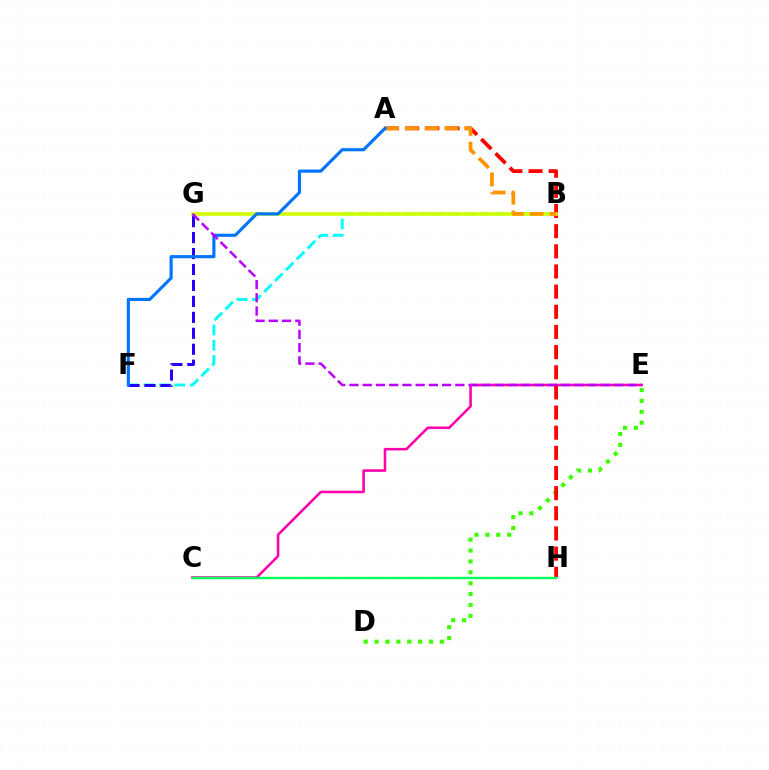{('B', 'F'): [{'color': '#00fff6', 'line_style': 'dashed', 'thickness': 2.08}], ('C', 'E'): [{'color': '#ff00ac', 'line_style': 'solid', 'thickness': 1.84}], ('D', 'E'): [{'color': '#3dff00', 'line_style': 'dotted', 'thickness': 2.96}], ('A', 'H'): [{'color': '#ff0000', 'line_style': 'dashed', 'thickness': 2.74}], ('B', 'G'): [{'color': '#d1ff00', 'line_style': 'solid', 'thickness': 2.57}], ('C', 'H'): [{'color': '#00ff5c', 'line_style': 'solid', 'thickness': 1.73}], ('A', 'B'): [{'color': '#ff9400', 'line_style': 'dashed', 'thickness': 2.69}], ('F', 'G'): [{'color': '#2500ff', 'line_style': 'dashed', 'thickness': 2.17}], ('A', 'F'): [{'color': '#0074ff', 'line_style': 'solid', 'thickness': 2.25}], ('E', 'G'): [{'color': '#b900ff', 'line_style': 'dashed', 'thickness': 1.8}]}